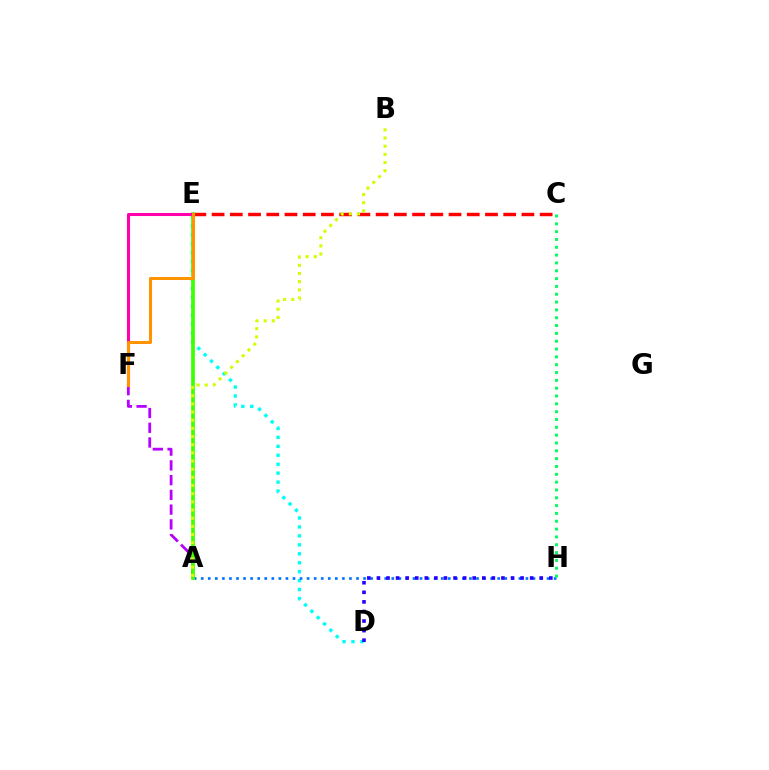{('C', 'E'): [{'color': '#ff0000', 'line_style': 'dashed', 'thickness': 2.48}], ('D', 'E'): [{'color': '#00fff6', 'line_style': 'dotted', 'thickness': 2.43}], ('A', 'F'): [{'color': '#b900ff', 'line_style': 'dashed', 'thickness': 2.0}], ('A', 'H'): [{'color': '#0074ff', 'line_style': 'dotted', 'thickness': 1.92}], ('A', 'E'): [{'color': '#3dff00', 'line_style': 'solid', 'thickness': 2.66}], ('A', 'B'): [{'color': '#d1ff00', 'line_style': 'dotted', 'thickness': 2.22}], ('E', 'F'): [{'color': '#ff00ac', 'line_style': 'solid', 'thickness': 2.21}, {'color': '#ff9400', 'line_style': 'solid', 'thickness': 2.19}], ('D', 'H'): [{'color': '#2500ff', 'line_style': 'dotted', 'thickness': 2.6}], ('C', 'H'): [{'color': '#00ff5c', 'line_style': 'dotted', 'thickness': 2.13}]}